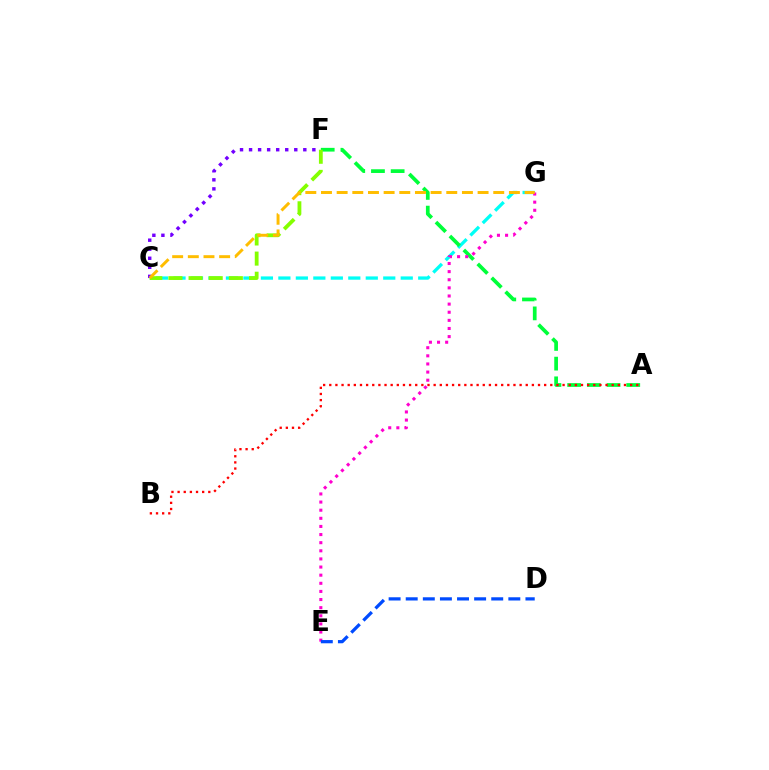{('C', 'G'): [{'color': '#00fff6', 'line_style': 'dashed', 'thickness': 2.37}, {'color': '#ffbd00', 'line_style': 'dashed', 'thickness': 2.13}], ('A', 'F'): [{'color': '#00ff39', 'line_style': 'dashed', 'thickness': 2.68}], ('E', 'G'): [{'color': '#ff00cf', 'line_style': 'dotted', 'thickness': 2.21}], ('C', 'F'): [{'color': '#84ff00', 'line_style': 'dashed', 'thickness': 2.74}, {'color': '#7200ff', 'line_style': 'dotted', 'thickness': 2.46}], ('A', 'B'): [{'color': '#ff0000', 'line_style': 'dotted', 'thickness': 1.67}], ('D', 'E'): [{'color': '#004bff', 'line_style': 'dashed', 'thickness': 2.32}]}